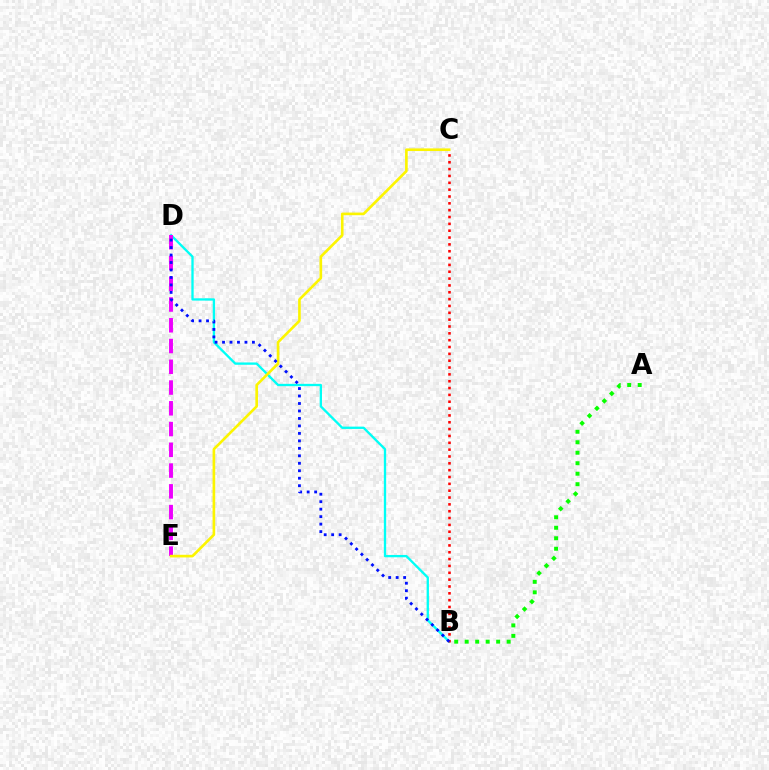{('B', 'D'): [{'color': '#00fff6', 'line_style': 'solid', 'thickness': 1.67}, {'color': '#0010ff', 'line_style': 'dotted', 'thickness': 2.03}], ('D', 'E'): [{'color': '#ee00ff', 'line_style': 'dashed', 'thickness': 2.82}], ('B', 'C'): [{'color': '#ff0000', 'line_style': 'dotted', 'thickness': 1.86}], ('C', 'E'): [{'color': '#fcf500', 'line_style': 'solid', 'thickness': 1.91}], ('A', 'B'): [{'color': '#08ff00', 'line_style': 'dotted', 'thickness': 2.85}]}